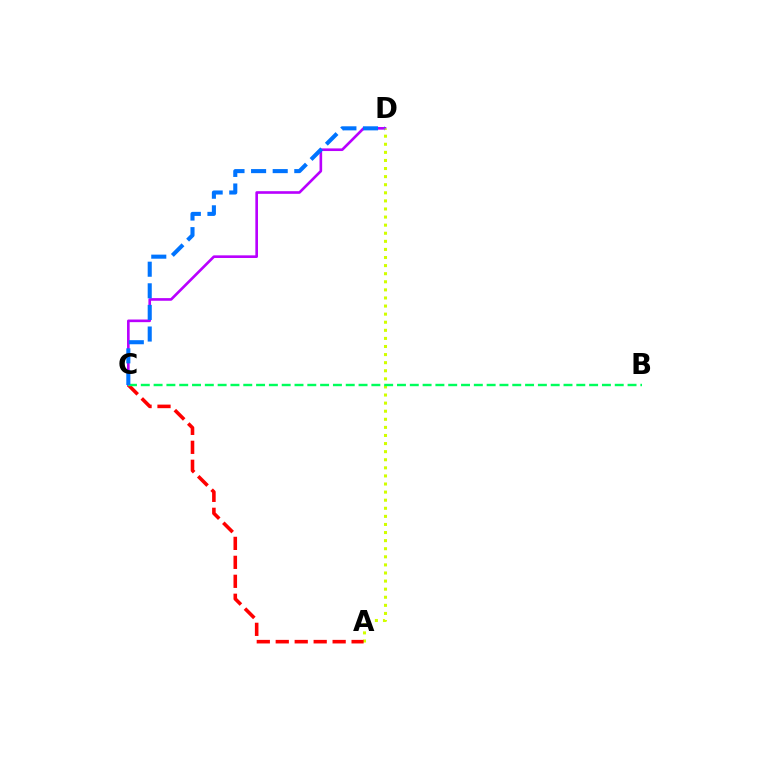{('C', 'D'): [{'color': '#b900ff', 'line_style': 'solid', 'thickness': 1.9}, {'color': '#0074ff', 'line_style': 'dashed', 'thickness': 2.94}], ('A', 'D'): [{'color': '#d1ff00', 'line_style': 'dotted', 'thickness': 2.2}], ('A', 'C'): [{'color': '#ff0000', 'line_style': 'dashed', 'thickness': 2.58}], ('B', 'C'): [{'color': '#00ff5c', 'line_style': 'dashed', 'thickness': 1.74}]}